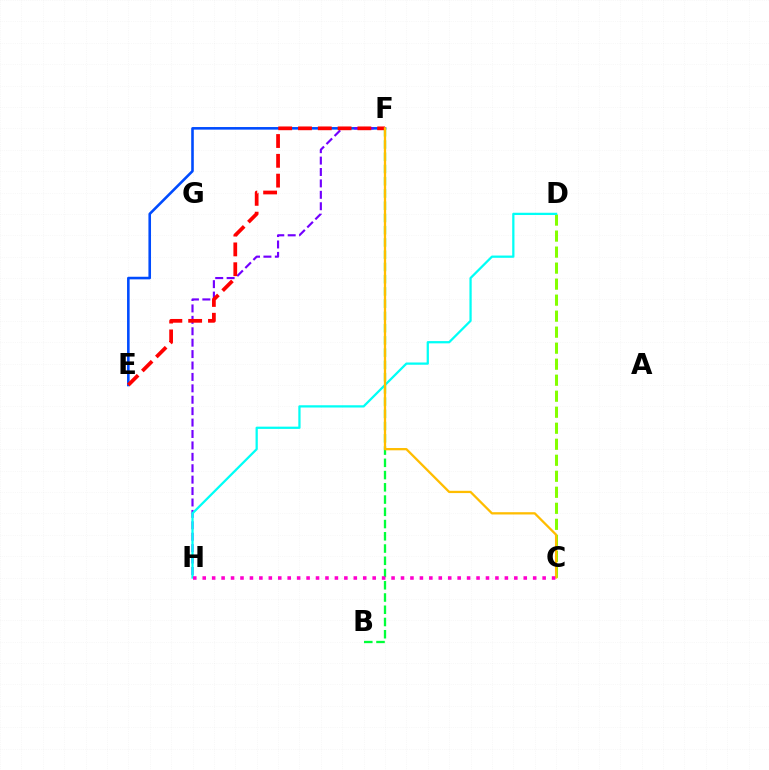{('B', 'F'): [{'color': '#00ff39', 'line_style': 'dashed', 'thickness': 1.66}], ('E', 'F'): [{'color': '#004bff', 'line_style': 'solid', 'thickness': 1.87}, {'color': '#ff0000', 'line_style': 'dashed', 'thickness': 2.69}], ('C', 'D'): [{'color': '#84ff00', 'line_style': 'dashed', 'thickness': 2.18}], ('F', 'H'): [{'color': '#7200ff', 'line_style': 'dashed', 'thickness': 1.55}], ('D', 'H'): [{'color': '#00fff6', 'line_style': 'solid', 'thickness': 1.63}], ('C', 'F'): [{'color': '#ffbd00', 'line_style': 'solid', 'thickness': 1.64}], ('C', 'H'): [{'color': '#ff00cf', 'line_style': 'dotted', 'thickness': 2.57}]}